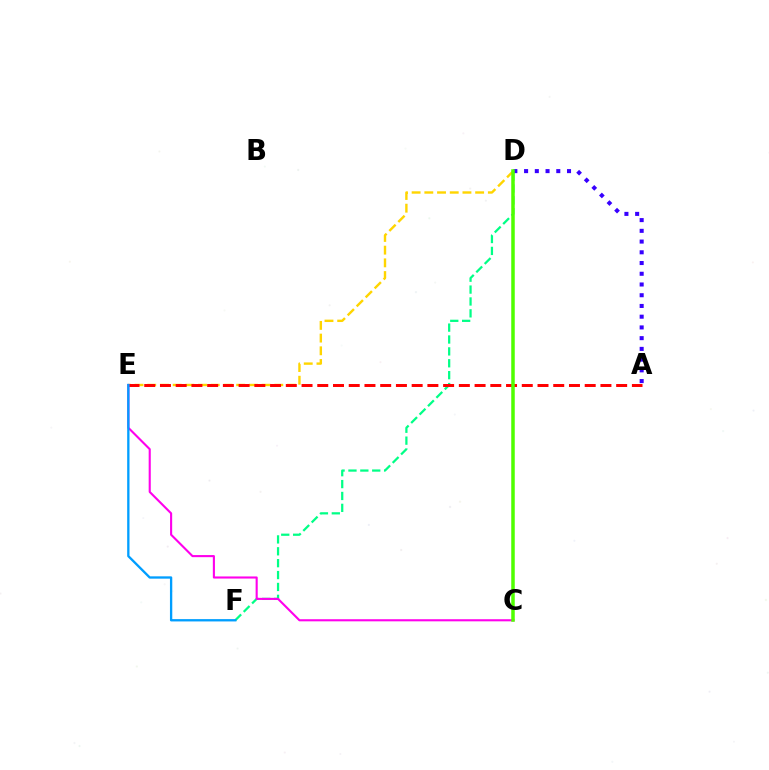{('D', 'F'): [{'color': '#00ff86', 'line_style': 'dashed', 'thickness': 1.61}], ('A', 'D'): [{'color': '#3700ff', 'line_style': 'dotted', 'thickness': 2.92}], ('D', 'E'): [{'color': '#ffd500', 'line_style': 'dashed', 'thickness': 1.73}], ('A', 'E'): [{'color': '#ff0000', 'line_style': 'dashed', 'thickness': 2.14}], ('C', 'E'): [{'color': '#ff00ed', 'line_style': 'solid', 'thickness': 1.52}], ('C', 'D'): [{'color': '#4fff00', 'line_style': 'solid', 'thickness': 2.52}], ('E', 'F'): [{'color': '#009eff', 'line_style': 'solid', 'thickness': 1.67}]}